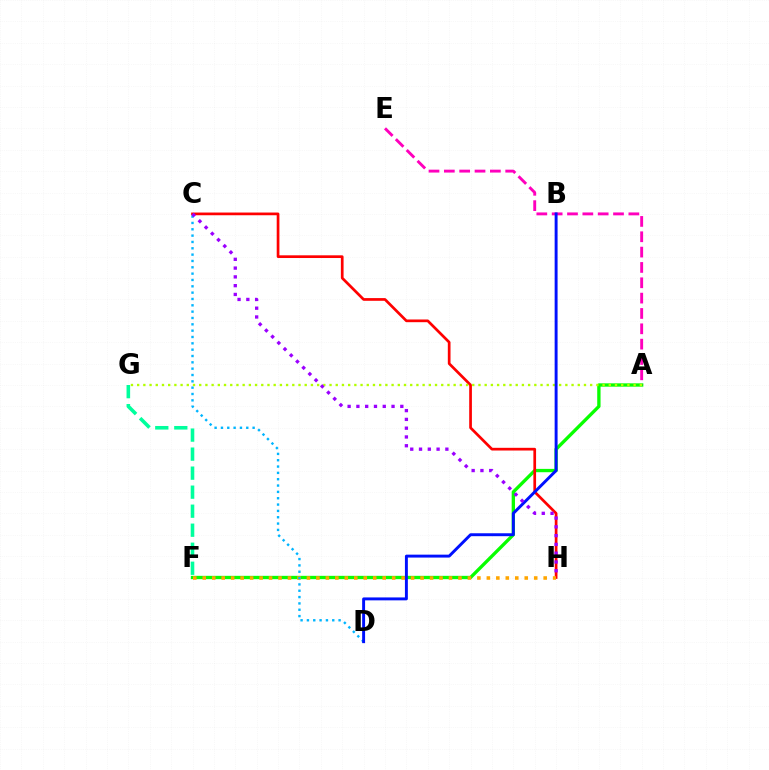{('F', 'G'): [{'color': '#00ff9d', 'line_style': 'dashed', 'thickness': 2.58}], ('A', 'F'): [{'color': '#08ff00', 'line_style': 'solid', 'thickness': 2.4}], ('C', 'H'): [{'color': '#ff0000', 'line_style': 'solid', 'thickness': 1.95}, {'color': '#9b00ff', 'line_style': 'dotted', 'thickness': 2.39}], ('A', 'E'): [{'color': '#ff00bd', 'line_style': 'dashed', 'thickness': 2.08}], ('F', 'H'): [{'color': '#ffa500', 'line_style': 'dotted', 'thickness': 2.57}], ('A', 'G'): [{'color': '#b3ff00', 'line_style': 'dotted', 'thickness': 1.69}], ('C', 'D'): [{'color': '#00b5ff', 'line_style': 'dotted', 'thickness': 1.72}], ('B', 'D'): [{'color': '#0010ff', 'line_style': 'solid', 'thickness': 2.11}]}